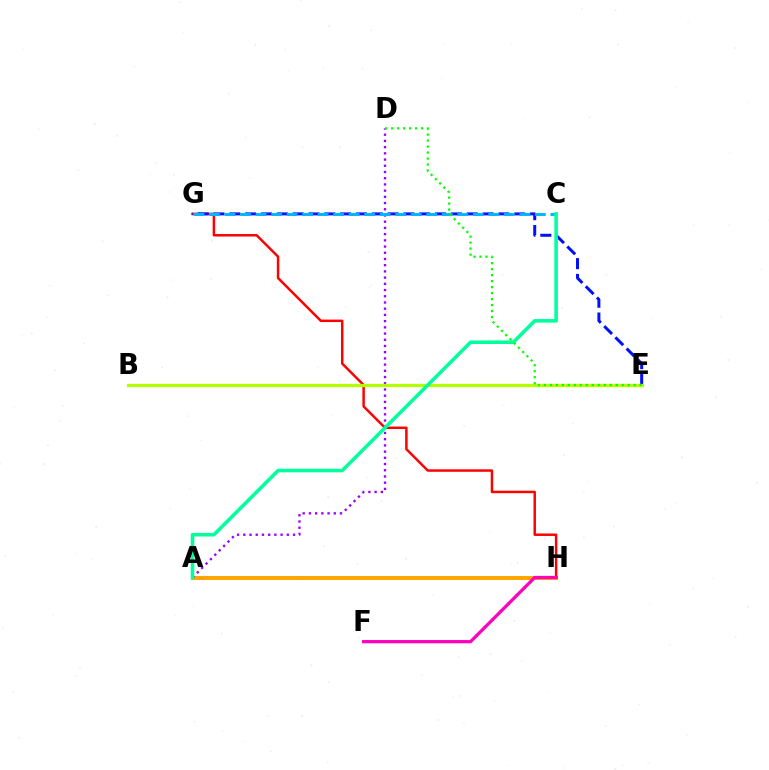{('A', 'H'): [{'color': '#ffa500', 'line_style': 'solid', 'thickness': 2.85}], ('A', 'D'): [{'color': '#9b00ff', 'line_style': 'dotted', 'thickness': 1.69}], ('G', 'H'): [{'color': '#ff0000', 'line_style': 'solid', 'thickness': 1.78}], ('E', 'G'): [{'color': '#0010ff', 'line_style': 'dashed', 'thickness': 2.15}], ('F', 'H'): [{'color': '#ff00bd', 'line_style': 'solid', 'thickness': 2.34}], ('B', 'E'): [{'color': '#b3ff00', 'line_style': 'solid', 'thickness': 2.33}], ('C', 'G'): [{'color': '#00b5ff', 'line_style': 'dashed', 'thickness': 2.11}], ('A', 'C'): [{'color': '#00ff9d', 'line_style': 'solid', 'thickness': 2.56}], ('D', 'E'): [{'color': '#08ff00', 'line_style': 'dotted', 'thickness': 1.63}]}